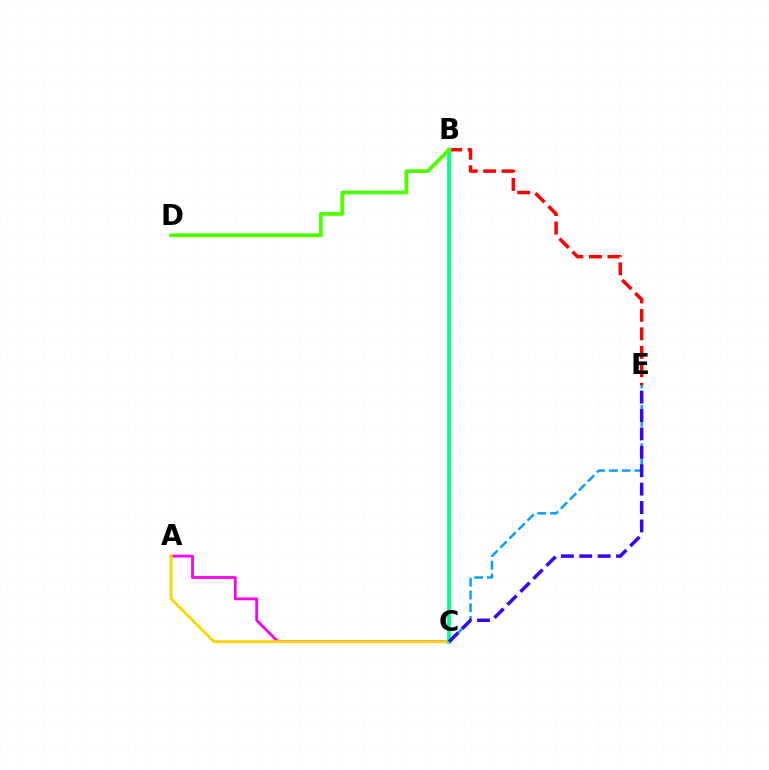{('A', 'C'): [{'color': '#ff00ed', 'line_style': 'solid', 'thickness': 2.01}, {'color': '#ffd500', 'line_style': 'solid', 'thickness': 2.06}], ('B', 'E'): [{'color': '#ff0000', 'line_style': 'dashed', 'thickness': 2.51}], ('C', 'E'): [{'color': '#009eff', 'line_style': 'dashed', 'thickness': 1.74}, {'color': '#3700ff', 'line_style': 'dashed', 'thickness': 2.5}], ('B', 'C'): [{'color': '#00ff86', 'line_style': 'solid', 'thickness': 2.73}], ('B', 'D'): [{'color': '#4fff00', 'line_style': 'solid', 'thickness': 2.75}]}